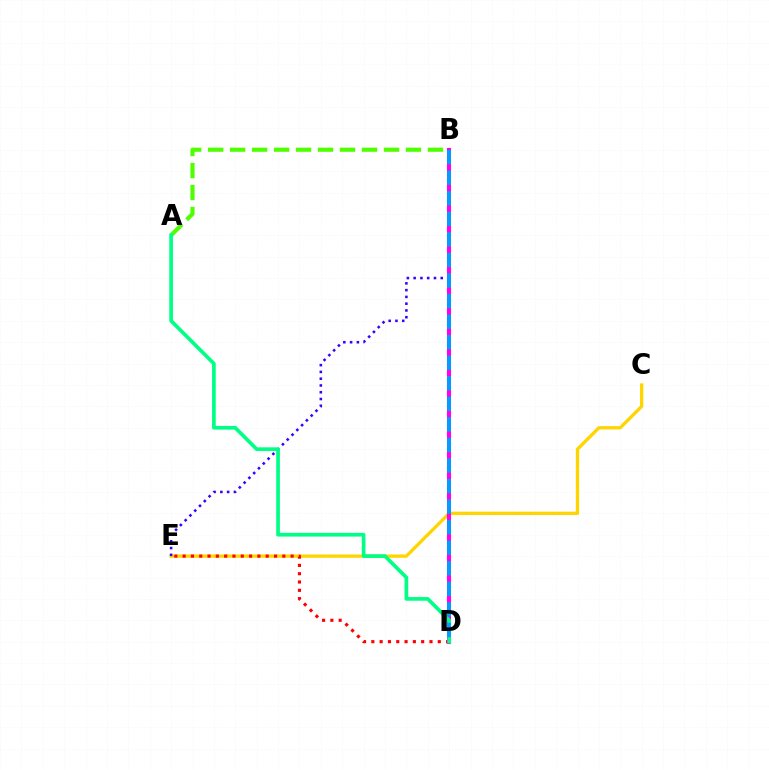{('A', 'B'): [{'color': '#4fff00', 'line_style': 'dashed', 'thickness': 2.99}], ('C', 'E'): [{'color': '#ffd500', 'line_style': 'solid', 'thickness': 2.38}], ('B', 'E'): [{'color': '#3700ff', 'line_style': 'dotted', 'thickness': 1.84}], ('D', 'E'): [{'color': '#ff0000', 'line_style': 'dotted', 'thickness': 2.26}], ('B', 'D'): [{'color': '#ff00ed', 'line_style': 'solid', 'thickness': 2.96}, {'color': '#009eff', 'line_style': 'dashed', 'thickness': 2.79}], ('A', 'D'): [{'color': '#00ff86', 'line_style': 'solid', 'thickness': 2.66}]}